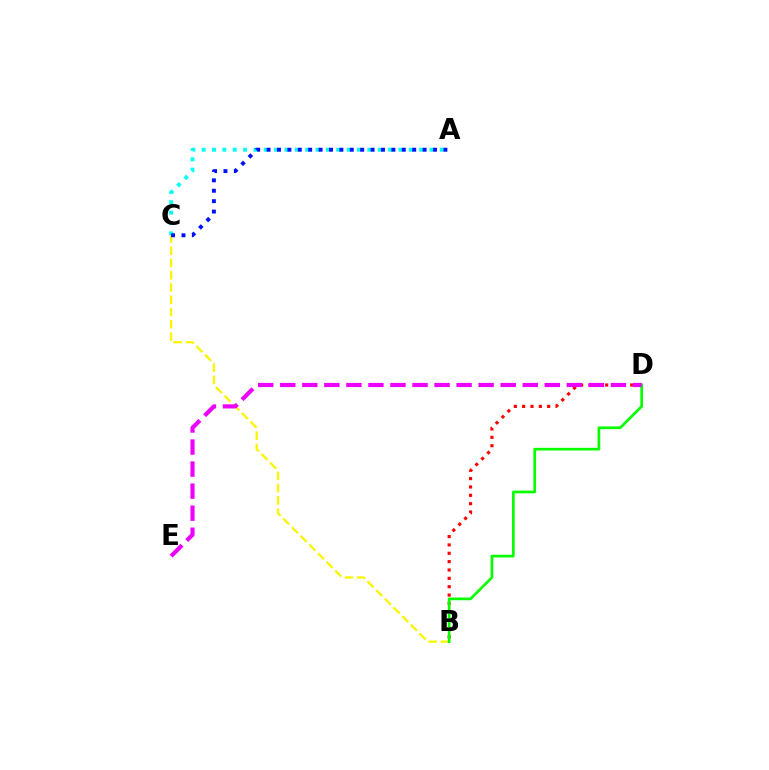{('B', 'D'): [{'color': '#ff0000', 'line_style': 'dotted', 'thickness': 2.27}, {'color': '#08ff00', 'line_style': 'solid', 'thickness': 1.94}], ('B', 'C'): [{'color': '#fcf500', 'line_style': 'dashed', 'thickness': 1.67}], ('A', 'C'): [{'color': '#00fff6', 'line_style': 'dotted', 'thickness': 2.81}, {'color': '#0010ff', 'line_style': 'dotted', 'thickness': 2.83}], ('D', 'E'): [{'color': '#ee00ff', 'line_style': 'dashed', 'thickness': 2.99}]}